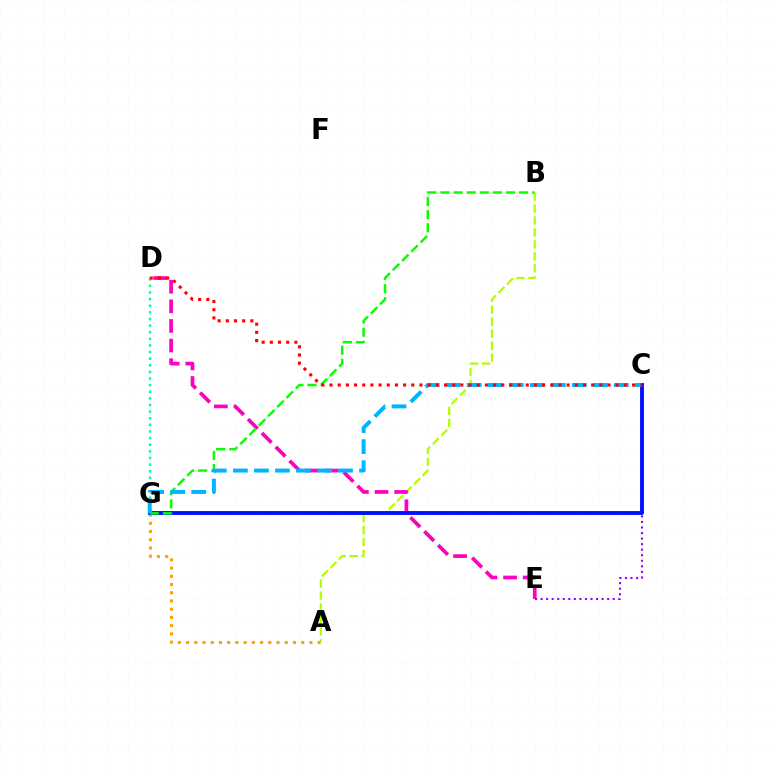{('A', 'B'): [{'color': '#b3ff00', 'line_style': 'dashed', 'thickness': 1.62}], ('D', 'E'): [{'color': '#ff00bd', 'line_style': 'dashed', 'thickness': 2.66}], ('C', 'E'): [{'color': '#9b00ff', 'line_style': 'dotted', 'thickness': 1.51}], ('A', 'G'): [{'color': '#ffa500', 'line_style': 'dotted', 'thickness': 2.23}], ('C', 'G'): [{'color': '#0010ff', 'line_style': 'solid', 'thickness': 2.78}, {'color': '#00b5ff', 'line_style': 'dashed', 'thickness': 2.86}], ('B', 'G'): [{'color': '#08ff00', 'line_style': 'dashed', 'thickness': 1.78}], ('D', 'G'): [{'color': '#00ff9d', 'line_style': 'dotted', 'thickness': 1.8}], ('C', 'D'): [{'color': '#ff0000', 'line_style': 'dotted', 'thickness': 2.22}]}